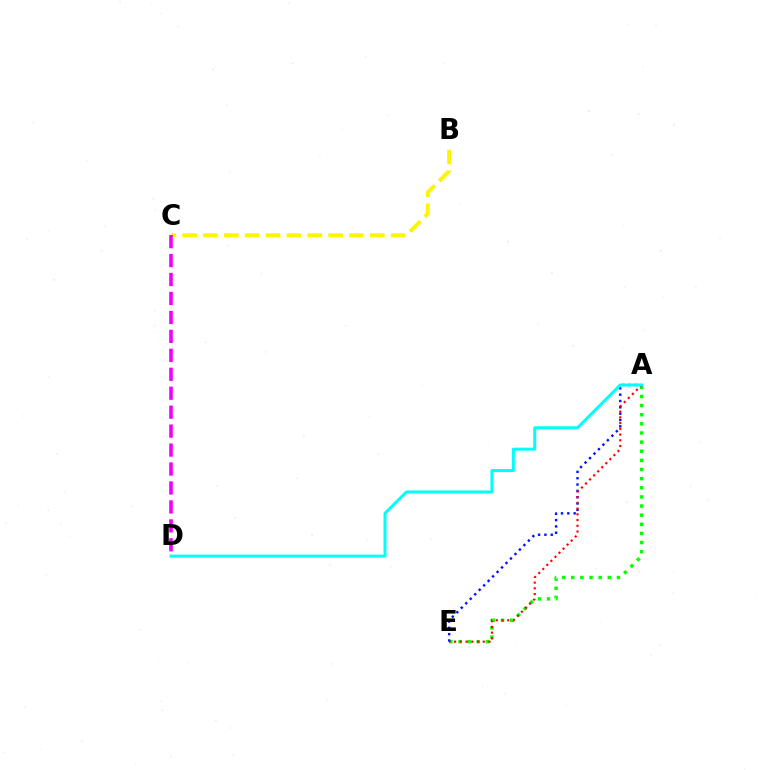{('A', 'E'): [{'color': '#08ff00', 'line_style': 'dotted', 'thickness': 2.48}, {'color': '#0010ff', 'line_style': 'dotted', 'thickness': 1.72}, {'color': '#ff0000', 'line_style': 'dotted', 'thickness': 1.56}], ('B', 'C'): [{'color': '#fcf500', 'line_style': 'dashed', 'thickness': 2.83}], ('A', 'D'): [{'color': '#00fff6', 'line_style': 'solid', 'thickness': 2.16}], ('C', 'D'): [{'color': '#ee00ff', 'line_style': 'dashed', 'thickness': 2.57}]}